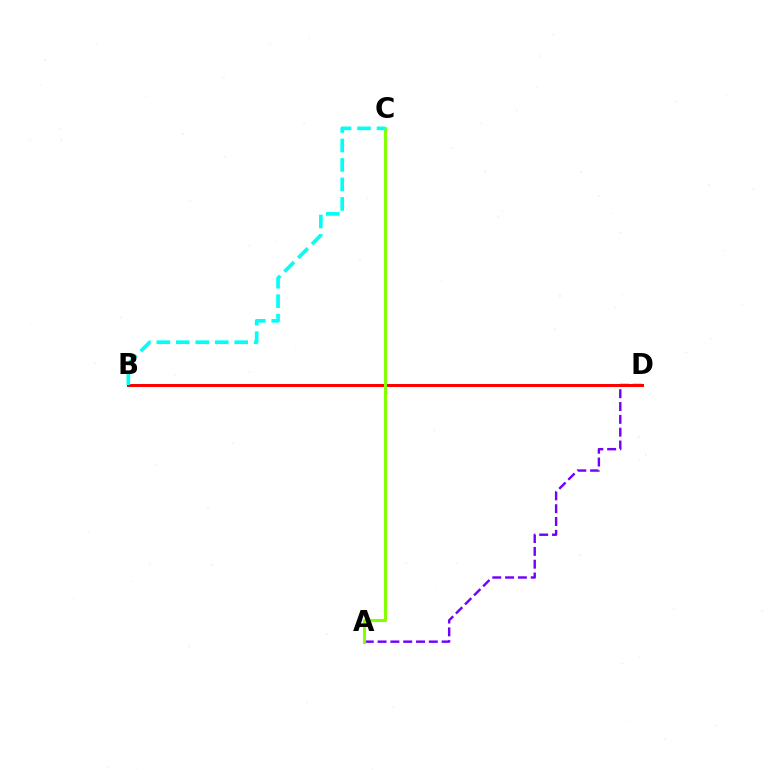{('A', 'D'): [{'color': '#7200ff', 'line_style': 'dashed', 'thickness': 1.74}], ('B', 'D'): [{'color': '#ff0000', 'line_style': 'solid', 'thickness': 2.15}], ('A', 'C'): [{'color': '#84ff00', 'line_style': 'solid', 'thickness': 2.21}], ('B', 'C'): [{'color': '#00fff6', 'line_style': 'dashed', 'thickness': 2.65}]}